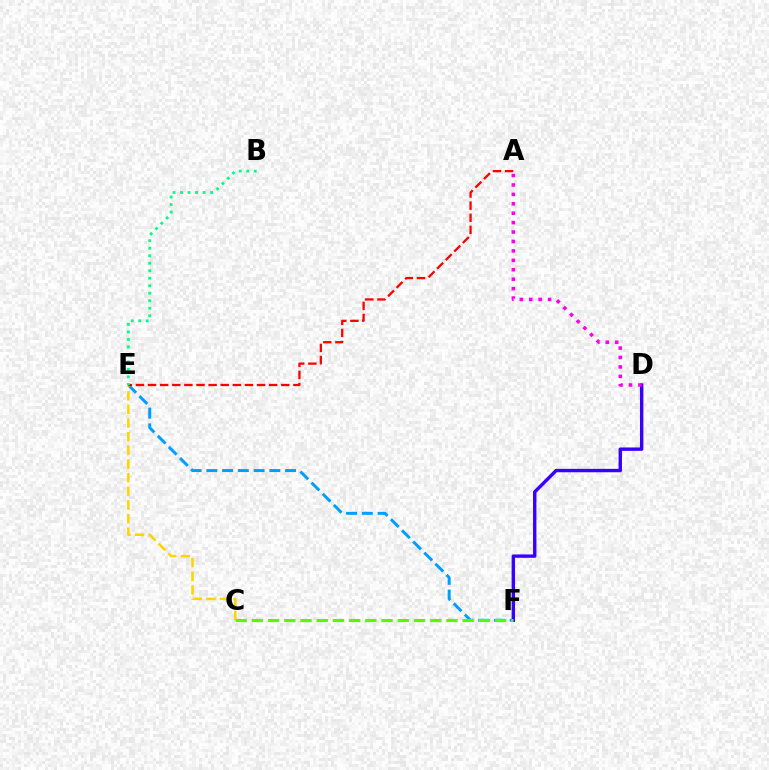{('E', 'F'): [{'color': '#009eff', 'line_style': 'dashed', 'thickness': 2.14}], ('D', 'F'): [{'color': '#3700ff', 'line_style': 'solid', 'thickness': 2.44}], ('C', 'E'): [{'color': '#ffd500', 'line_style': 'dashed', 'thickness': 1.86}], ('A', 'E'): [{'color': '#ff0000', 'line_style': 'dashed', 'thickness': 1.65}], ('C', 'F'): [{'color': '#4fff00', 'line_style': 'dashed', 'thickness': 2.2}], ('A', 'D'): [{'color': '#ff00ed', 'line_style': 'dotted', 'thickness': 2.56}], ('B', 'E'): [{'color': '#00ff86', 'line_style': 'dotted', 'thickness': 2.04}]}